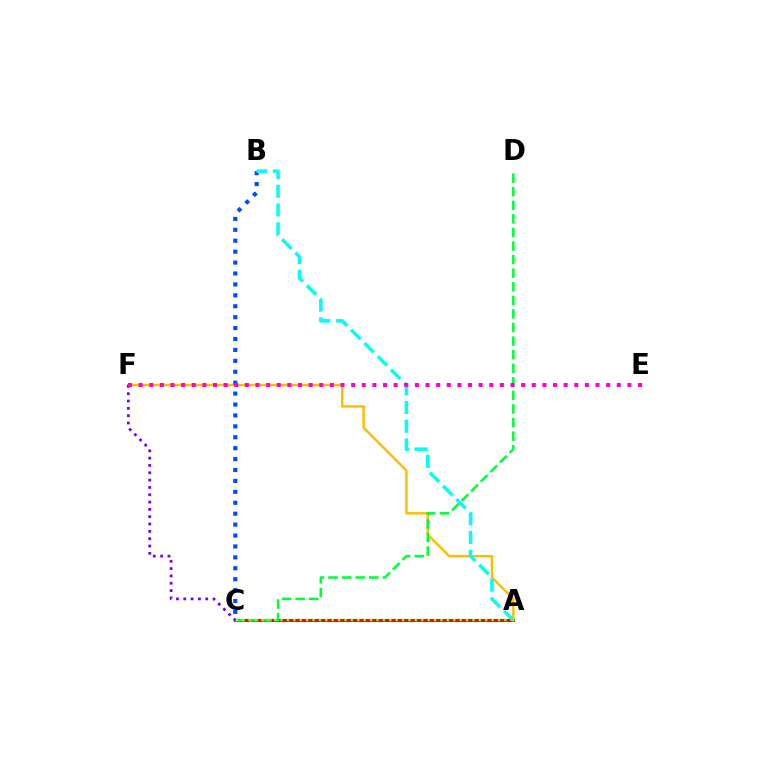{('A', 'C'): [{'color': '#ff0000', 'line_style': 'solid', 'thickness': 2.22}, {'color': '#84ff00', 'line_style': 'dotted', 'thickness': 1.74}], ('A', 'F'): [{'color': '#ffbd00', 'line_style': 'solid', 'thickness': 1.75}], ('B', 'C'): [{'color': '#004bff', 'line_style': 'dotted', 'thickness': 2.97}], ('C', 'D'): [{'color': '#00ff39', 'line_style': 'dashed', 'thickness': 1.84}], ('A', 'B'): [{'color': '#00fff6', 'line_style': 'dashed', 'thickness': 2.55}], ('C', 'F'): [{'color': '#7200ff', 'line_style': 'dotted', 'thickness': 1.99}], ('E', 'F'): [{'color': '#ff00cf', 'line_style': 'dotted', 'thickness': 2.89}]}